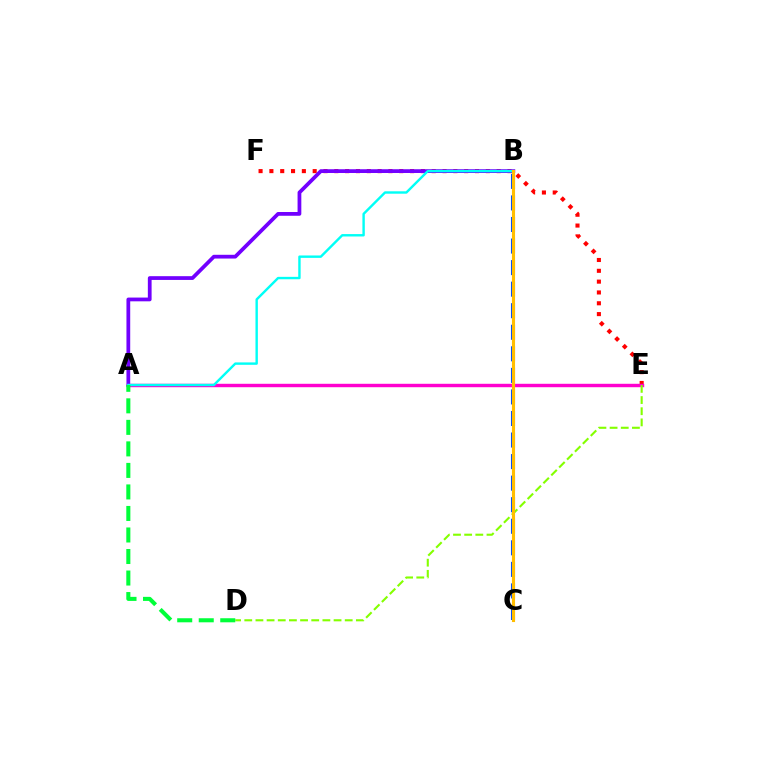{('E', 'F'): [{'color': '#ff0000', 'line_style': 'dotted', 'thickness': 2.94}], ('A', 'E'): [{'color': '#ff00cf', 'line_style': 'solid', 'thickness': 2.46}], ('A', 'B'): [{'color': '#7200ff', 'line_style': 'solid', 'thickness': 2.71}, {'color': '#00fff6', 'line_style': 'solid', 'thickness': 1.73}], ('D', 'E'): [{'color': '#84ff00', 'line_style': 'dashed', 'thickness': 1.52}], ('A', 'D'): [{'color': '#00ff39', 'line_style': 'dashed', 'thickness': 2.92}], ('B', 'C'): [{'color': '#004bff', 'line_style': 'dashed', 'thickness': 2.93}, {'color': '#ffbd00', 'line_style': 'solid', 'thickness': 2.24}]}